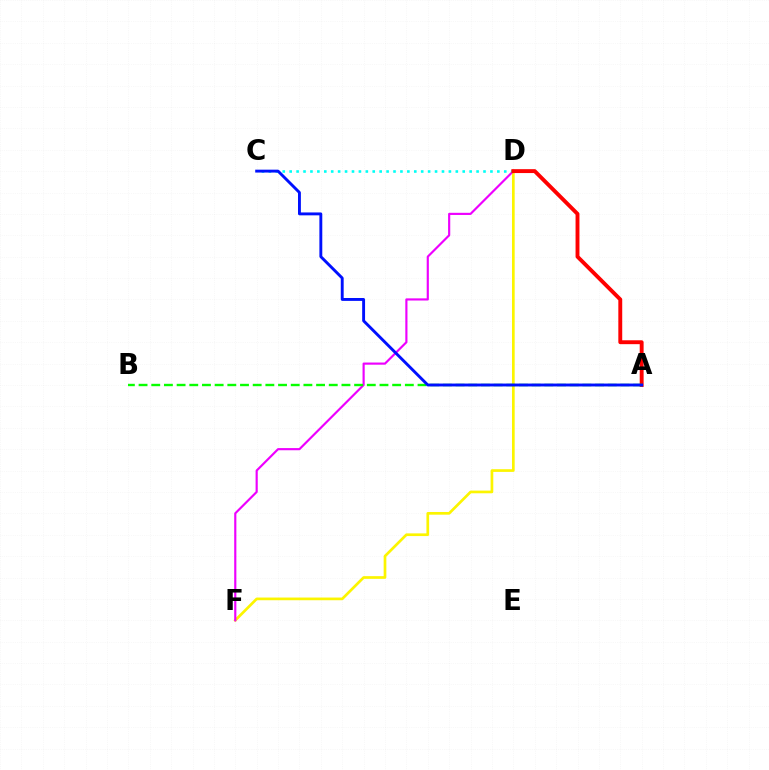{('D', 'F'): [{'color': '#fcf500', 'line_style': 'solid', 'thickness': 1.94}, {'color': '#ee00ff', 'line_style': 'solid', 'thickness': 1.56}], ('C', 'D'): [{'color': '#00fff6', 'line_style': 'dotted', 'thickness': 1.88}], ('A', 'D'): [{'color': '#ff0000', 'line_style': 'solid', 'thickness': 2.8}], ('A', 'B'): [{'color': '#08ff00', 'line_style': 'dashed', 'thickness': 1.72}], ('A', 'C'): [{'color': '#0010ff', 'line_style': 'solid', 'thickness': 2.08}]}